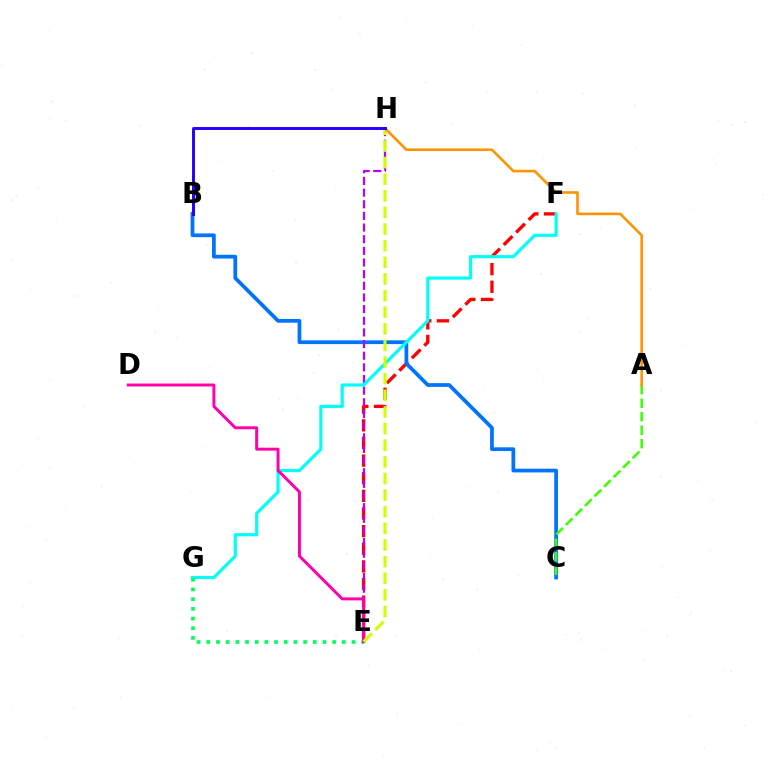{('E', 'F'): [{'color': '#ff0000', 'line_style': 'dashed', 'thickness': 2.4}], ('B', 'C'): [{'color': '#0074ff', 'line_style': 'solid', 'thickness': 2.69}], ('A', 'C'): [{'color': '#3dff00', 'line_style': 'dashed', 'thickness': 1.83}], ('E', 'H'): [{'color': '#b900ff', 'line_style': 'dashed', 'thickness': 1.58}, {'color': '#d1ff00', 'line_style': 'dashed', 'thickness': 2.26}], ('F', 'G'): [{'color': '#00fff6', 'line_style': 'solid', 'thickness': 2.26}], ('E', 'G'): [{'color': '#00ff5c', 'line_style': 'dotted', 'thickness': 2.63}], ('D', 'E'): [{'color': '#ff00ac', 'line_style': 'solid', 'thickness': 2.12}], ('A', 'H'): [{'color': '#ff9400', 'line_style': 'solid', 'thickness': 1.88}], ('B', 'H'): [{'color': '#2500ff', 'line_style': 'solid', 'thickness': 2.12}]}